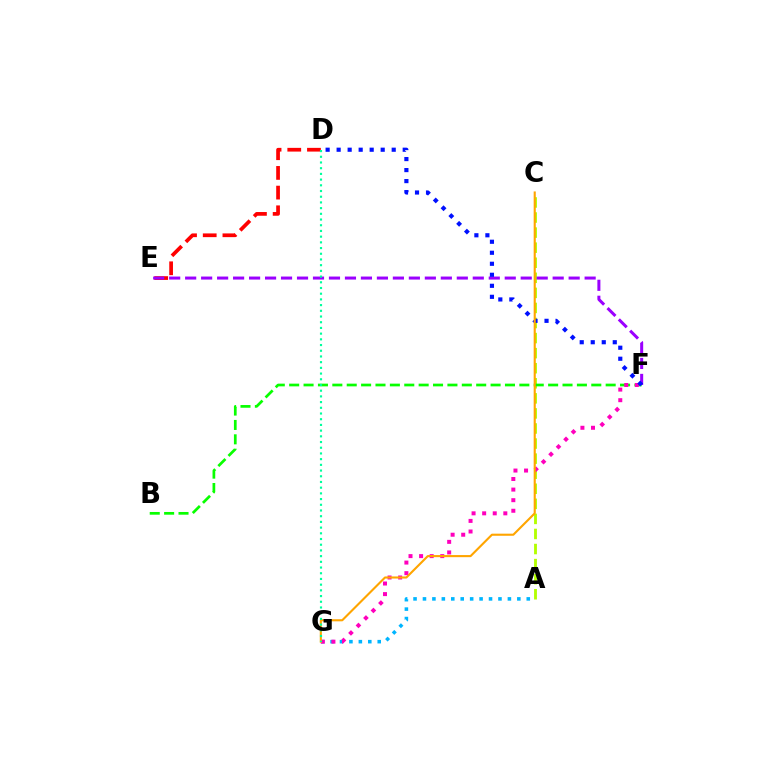{('A', 'C'): [{'color': '#b3ff00', 'line_style': 'dashed', 'thickness': 2.05}], ('D', 'E'): [{'color': '#ff0000', 'line_style': 'dashed', 'thickness': 2.68}], ('A', 'G'): [{'color': '#00b5ff', 'line_style': 'dotted', 'thickness': 2.56}], ('B', 'F'): [{'color': '#08ff00', 'line_style': 'dashed', 'thickness': 1.95}], ('F', 'G'): [{'color': '#ff00bd', 'line_style': 'dotted', 'thickness': 2.88}], ('E', 'F'): [{'color': '#9b00ff', 'line_style': 'dashed', 'thickness': 2.17}], ('D', 'F'): [{'color': '#0010ff', 'line_style': 'dotted', 'thickness': 2.99}], ('C', 'G'): [{'color': '#ffa500', 'line_style': 'solid', 'thickness': 1.52}], ('D', 'G'): [{'color': '#00ff9d', 'line_style': 'dotted', 'thickness': 1.55}]}